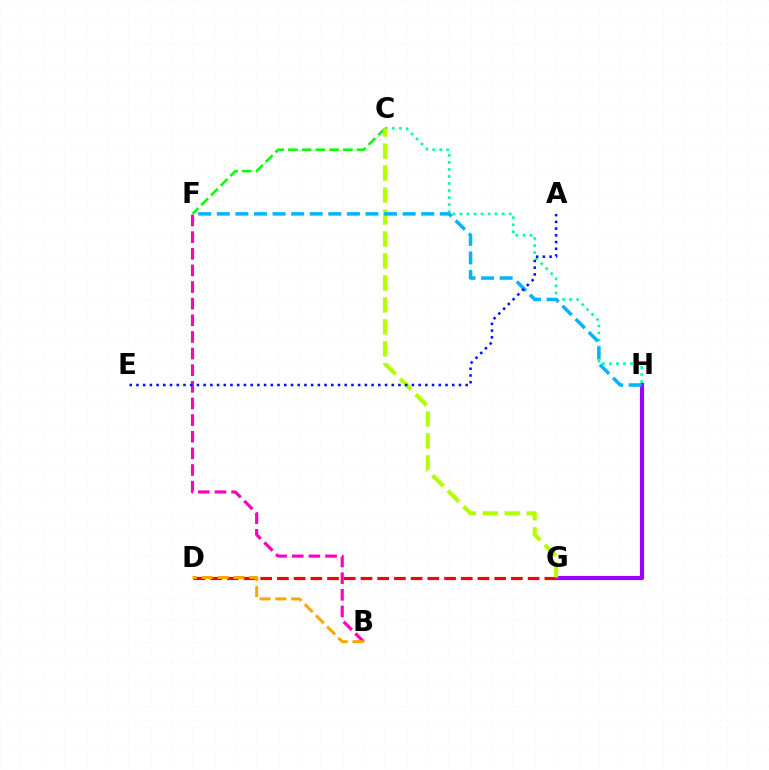{('G', 'H'): [{'color': '#9b00ff', 'line_style': 'solid', 'thickness': 2.98}], ('C', 'H'): [{'color': '#00ff9d', 'line_style': 'dotted', 'thickness': 1.91}], ('C', 'F'): [{'color': '#08ff00', 'line_style': 'dashed', 'thickness': 1.87}], ('D', 'G'): [{'color': '#ff0000', 'line_style': 'dashed', 'thickness': 2.27}], ('C', 'G'): [{'color': '#b3ff00', 'line_style': 'dashed', 'thickness': 2.98}], ('B', 'F'): [{'color': '#ff00bd', 'line_style': 'dashed', 'thickness': 2.26}], ('F', 'H'): [{'color': '#00b5ff', 'line_style': 'dashed', 'thickness': 2.52}], ('B', 'D'): [{'color': '#ffa500', 'line_style': 'dashed', 'thickness': 2.15}], ('A', 'E'): [{'color': '#0010ff', 'line_style': 'dotted', 'thickness': 1.83}]}